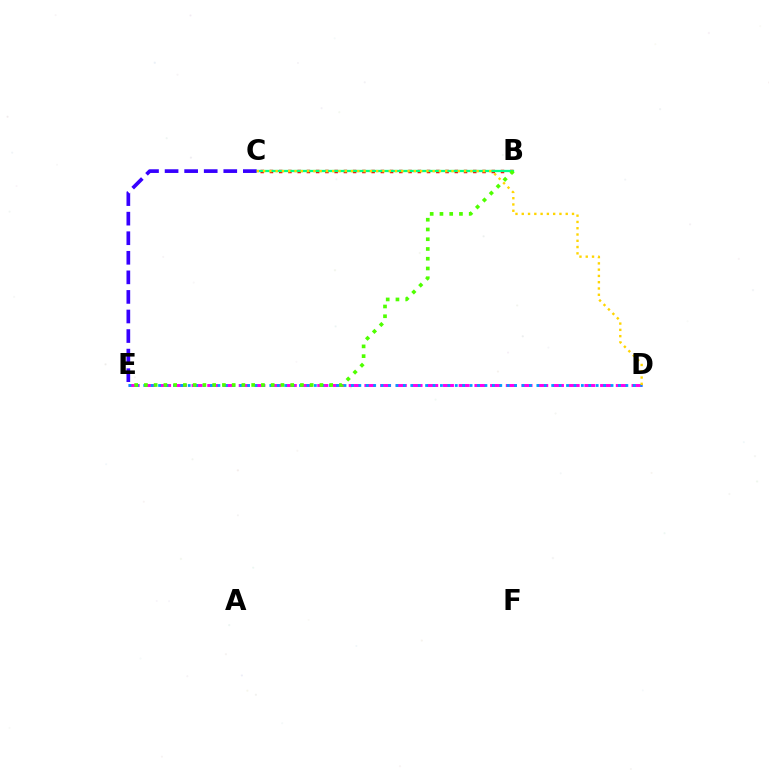{('B', 'C'): [{'color': '#ff0000', 'line_style': 'dotted', 'thickness': 2.51}, {'color': '#00ff86', 'line_style': 'solid', 'thickness': 1.64}], ('D', 'E'): [{'color': '#ff00ed', 'line_style': 'dashed', 'thickness': 2.13}, {'color': '#009eff', 'line_style': 'dotted', 'thickness': 2.02}], ('C', 'E'): [{'color': '#3700ff', 'line_style': 'dashed', 'thickness': 2.66}], ('B', 'E'): [{'color': '#4fff00', 'line_style': 'dotted', 'thickness': 2.65}], ('C', 'D'): [{'color': '#ffd500', 'line_style': 'dotted', 'thickness': 1.71}]}